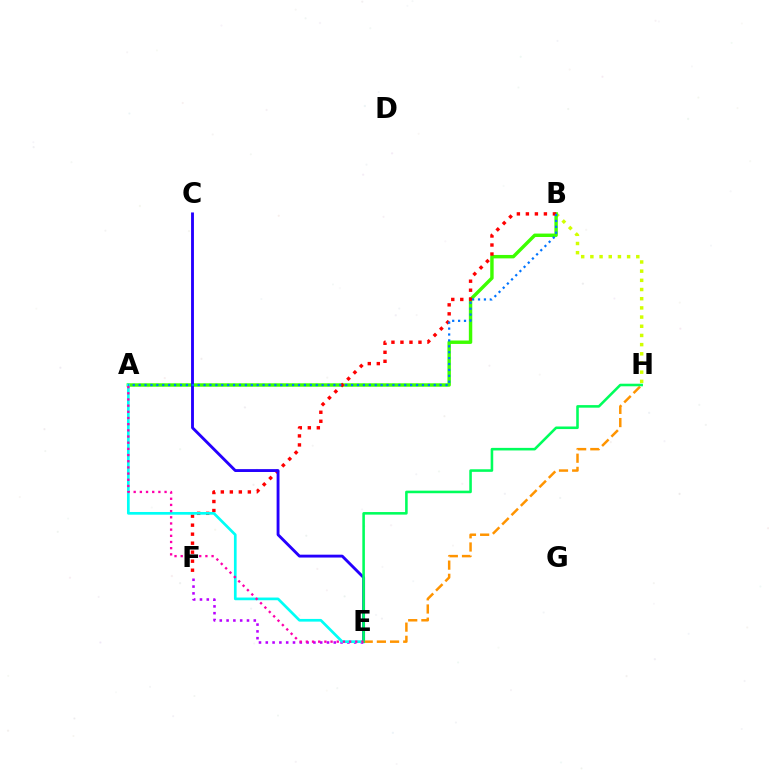{('B', 'H'): [{'color': '#d1ff00', 'line_style': 'dotted', 'thickness': 2.5}], ('A', 'B'): [{'color': '#3dff00', 'line_style': 'solid', 'thickness': 2.47}, {'color': '#0074ff', 'line_style': 'dotted', 'thickness': 1.6}], ('E', 'F'): [{'color': '#b900ff', 'line_style': 'dotted', 'thickness': 1.85}], ('B', 'F'): [{'color': '#ff0000', 'line_style': 'dotted', 'thickness': 2.45}], ('A', 'E'): [{'color': '#00fff6', 'line_style': 'solid', 'thickness': 1.94}, {'color': '#ff00ac', 'line_style': 'dotted', 'thickness': 1.68}], ('C', 'E'): [{'color': '#2500ff', 'line_style': 'solid', 'thickness': 2.07}], ('E', 'H'): [{'color': '#ff9400', 'line_style': 'dashed', 'thickness': 1.79}, {'color': '#00ff5c', 'line_style': 'solid', 'thickness': 1.85}]}